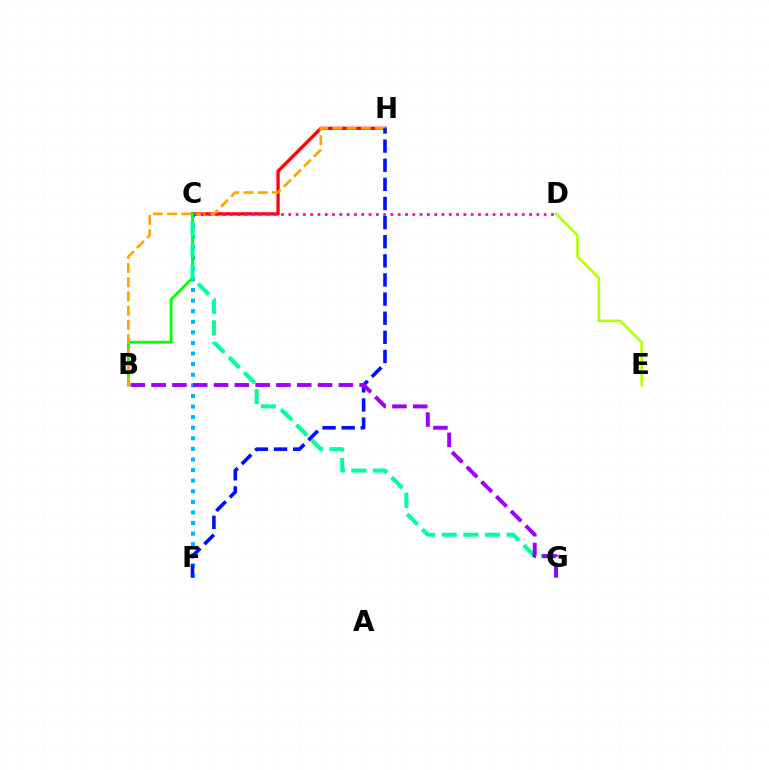{('C', 'H'): [{'color': '#ff0000', 'line_style': 'solid', 'thickness': 2.37}], ('C', 'F'): [{'color': '#00b5ff', 'line_style': 'dotted', 'thickness': 2.88}], ('B', 'C'): [{'color': '#08ff00', 'line_style': 'solid', 'thickness': 2.06}], ('B', 'H'): [{'color': '#ffa500', 'line_style': 'dashed', 'thickness': 1.93}], ('C', 'D'): [{'color': '#ff00bd', 'line_style': 'dotted', 'thickness': 1.98}], ('D', 'E'): [{'color': '#b3ff00', 'line_style': 'solid', 'thickness': 1.84}], ('C', 'G'): [{'color': '#00ff9d', 'line_style': 'dashed', 'thickness': 2.93}], ('F', 'H'): [{'color': '#0010ff', 'line_style': 'dashed', 'thickness': 2.6}], ('B', 'G'): [{'color': '#9b00ff', 'line_style': 'dashed', 'thickness': 2.83}]}